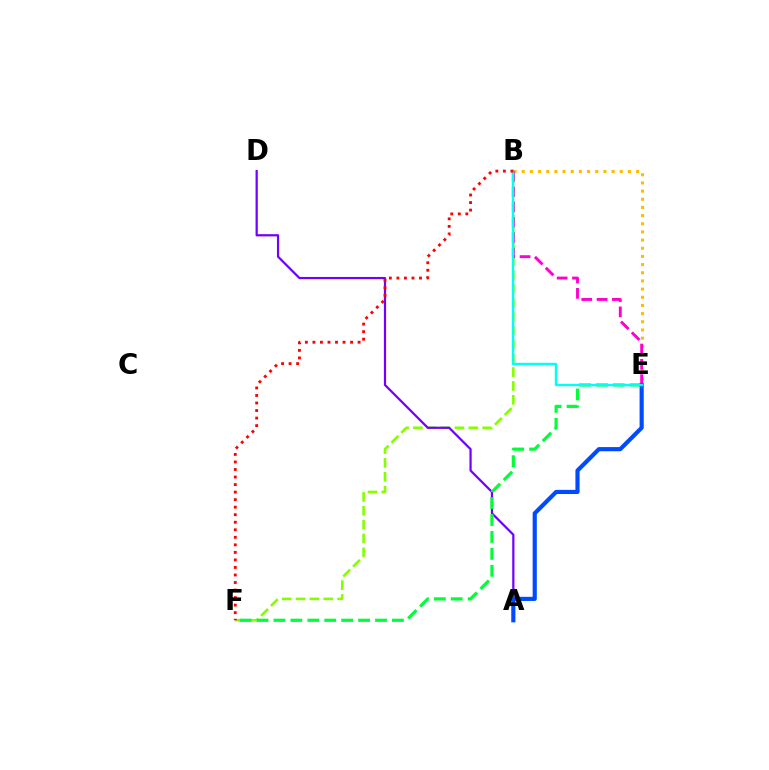{('B', 'E'): [{'color': '#ffbd00', 'line_style': 'dotted', 'thickness': 2.22}, {'color': '#ff00cf', 'line_style': 'dashed', 'thickness': 2.08}, {'color': '#00fff6', 'line_style': 'solid', 'thickness': 1.73}], ('B', 'F'): [{'color': '#84ff00', 'line_style': 'dashed', 'thickness': 1.88}, {'color': '#ff0000', 'line_style': 'dotted', 'thickness': 2.05}], ('A', 'D'): [{'color': '#7200ff', 'line_style': 'solid', 'thickness': 1.6}], ('E', 'F'): [{'color': '#00ff39', 'line_style': 'dashed', 'thickness': 2.3}], ('A', 'E'): [{'color': '#004bff', 'line_style': 'solid', 'thickness': 2.99}]}